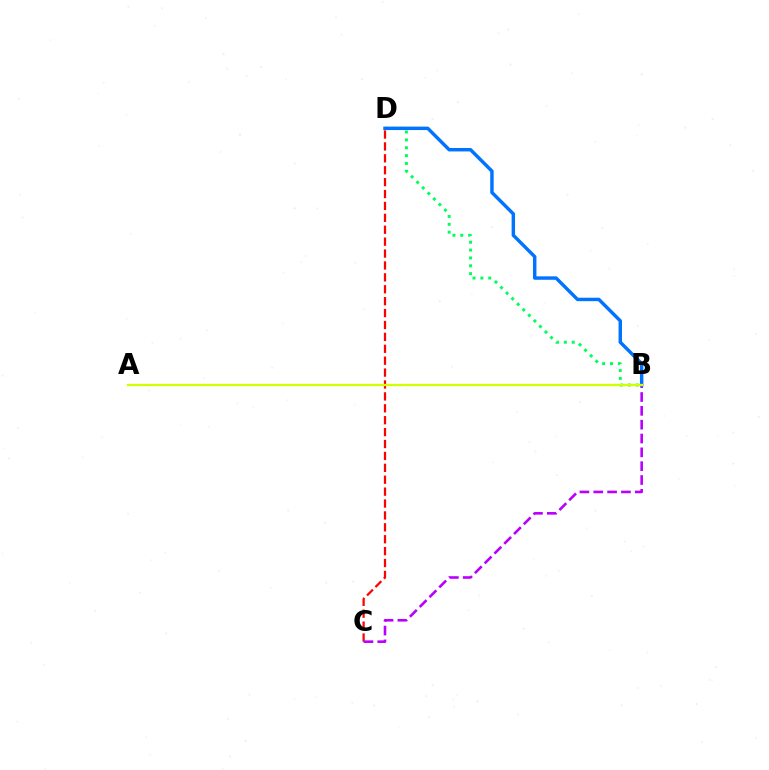{('B', 'D'): [{'color': '#00ff5c', 'line_style': 'dotted', 'thickness': 2.14}, {'color': '#0074ff', 'line_style': 'solid', 'thickness': 2.48}], ('C', 'D'): [{'color': '#ff0000', 'line_style': 'dashed', 'thickness': 1.62}], ('B', 'C'): [{'color': '#b900ff', 'line_style': 'dashed', 'thickness': 1.88}], ('A', 'B'): [{'color': '#d1ff00', 'line_style': 'solid', 'thickness': 1.66}]}